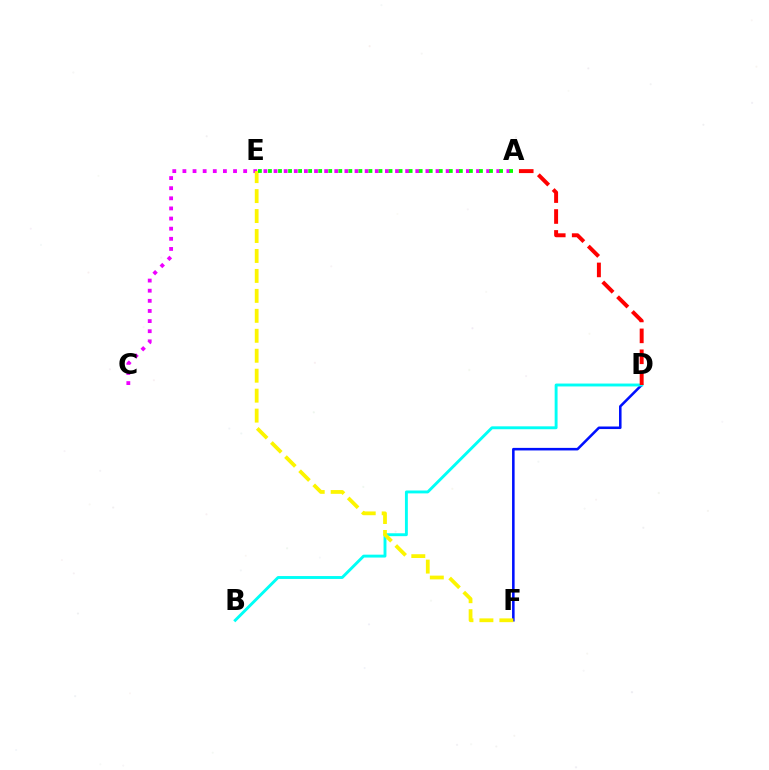{('A', 'C'): [{'color': '#ee00ff', 'line_style': 'dotted', 'thickness': 2.75}], ('D', 'F'): [{'color': '#0010ff', 'line_style': 'solid', 'thickness': 1.84}], ('B', 'D'): [{'color': '#00fff6', 'line_style': 'solid', 'thickness': 2.08}], ('E', 'F'): [{'color': '#fcf500', 'line_style': 'dashed', 'thickness': 2.71}], ('A', 'E'): [{'color': '#08ff00', 'line_style': 'dotted', 'thickness': 2.73}], ('A', 'D'): [{'color': '#ff0000', 'line_style': 'dashed', 'thickness': 2.84}]}